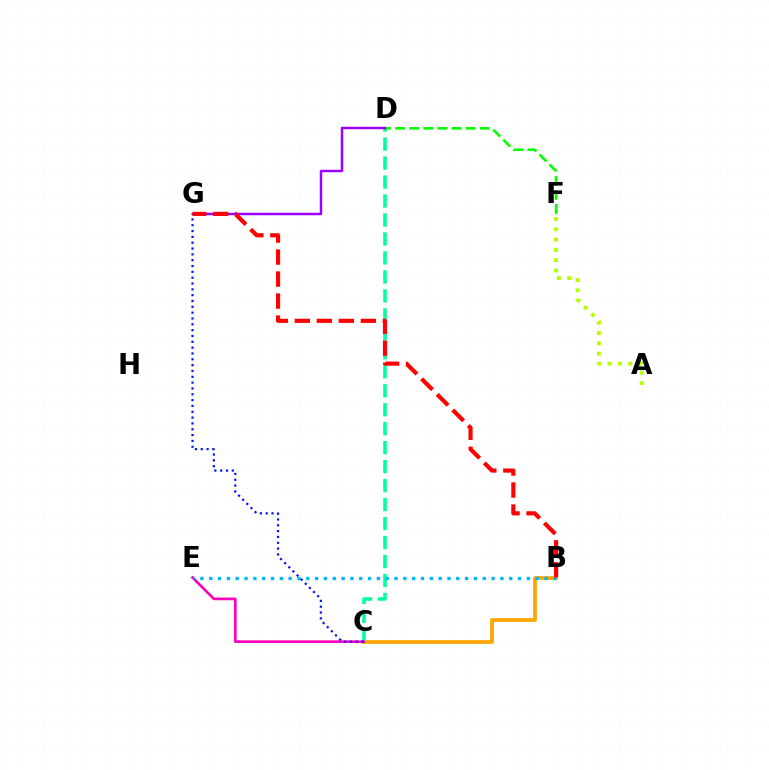{('B', 'C'): [{'color': '#ffa500', 'line_style': 'solid', 'thickness': 2.69}], ('C', 'D'): [{'color': '#00ff9d', 'line_style': 'dashed', 'thickness': 2.58}], ('D', 'F'): [{'color': '#08ff00', 'line_style': 'dashed', 'thickness': 1.92}], ('C', 'E'): [{'color': '#ff00bd', 'line_style': 'solid', 'thickness': 1.93}], ('D', 'G'): [{'color': '#9b00ff', 'line_style': 'solid', 'thickness': 1.79}], ('B', 'E'): [{'color': '#00b5ff', 'line_style': 'dotted', 'thickness': 2.4}], ('C', 'G'): [{'color': '#0010ff', 'line_style': 'dotted', 'thickness': 1.58}], ('B', 'G'): [{'color': '#ff0000', 'line_style': 'dashed', 'thickness': 2.99}], ('A', 'F'): [{'color': '#b3ff00', 'line_style': 'dotted', 'thickness': 2.8}]}